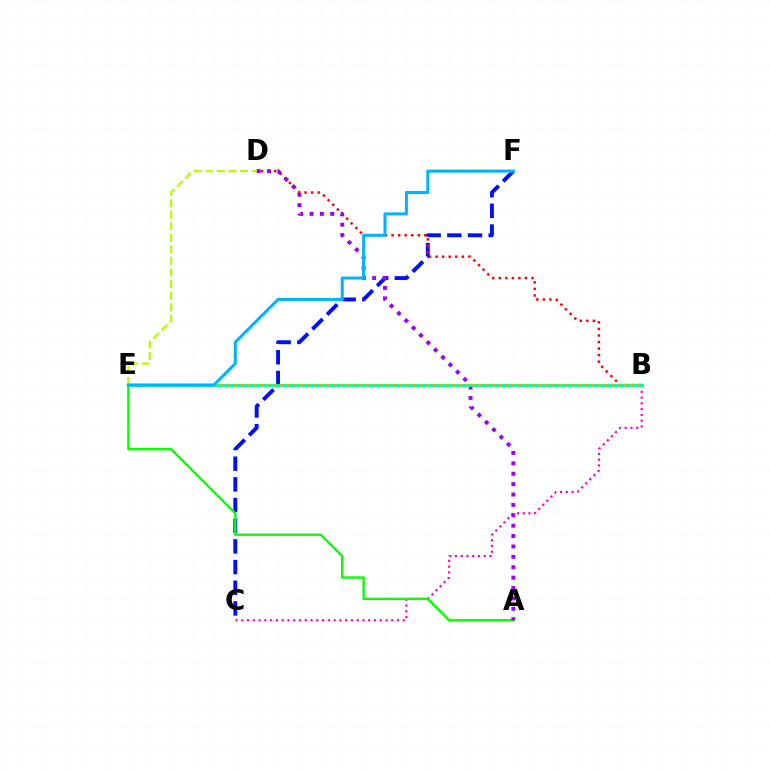{('C', 'F'): [{'color': '#0010ff', 'line_style': 'dashed', 'thickness': 2.81}], ('B', 'D'): [{'color': '#ff0000', 'line_style': 'dotted', 'thickness': 1.78}], ('B', 'C'): [{'color': '#ff00bd', 'line_style': 'dotted', 'thickness': 1.57}], ('A', 'E'): [{'color': '#08ff00', 'line_style': 'solid', 'thickness': 1.72}], ('A', 'D'): [{'color': '#9b00ff', 'line_style': 'dotted', 'thickness': 2.82}], ('B', 'E'): [{'color': '#00ff9d', 'line_style': 'solid', 'thickness': 2.09}, {'color': '#ffa500', 'line_style': 'dotted', 'thickness': 1.8}], ('D', 'E'): [{'color': '#b3ff00', 'line_style': 'dashed', 'thickness': 1.57}], ('E', 'F'): [{'color': '#00b5ff', 'line_style': 'solid', 'thickness': 2.19}]}